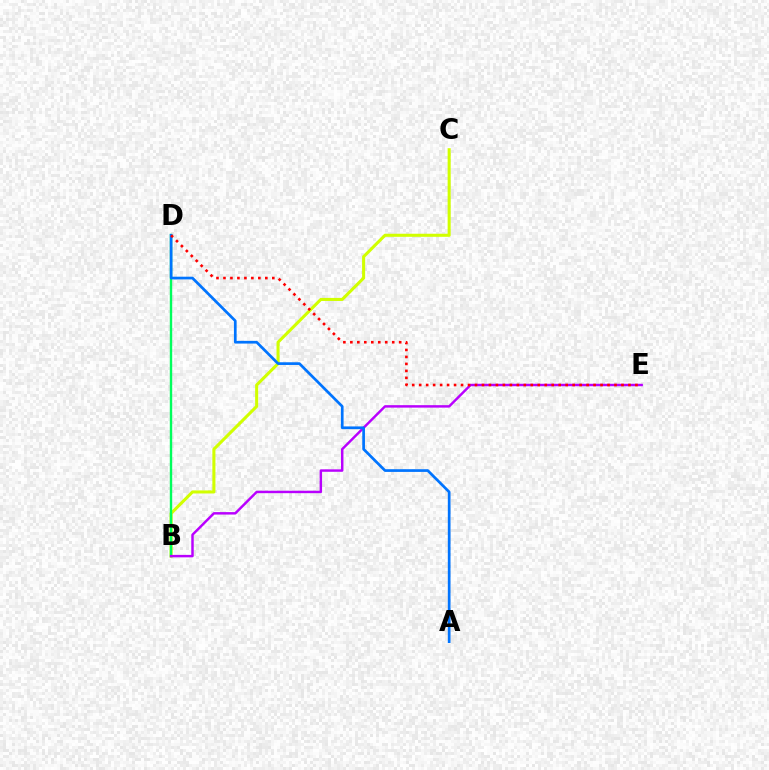{('B', 'C'): [{'color': '#d1ff00', 'line_style': 'solid', 'thickness': 2.21}], ('B', 'D'): [{'color': '#00ff5c', 'line_style': 'solid', 'thickness': 1.73}], ('B', 'E'): [{'color': '#b900ff', 'line_style': 'solid', 'thickness': 1.77}], ('A', 'D'): [{'color': '#0074ff', 'line_style': 'solid', 'thickness': 1.95}], ('D', 'E'): [{'color': '#ff0000', 'line_style': 'dotted', 'thickness': 1.9}]}